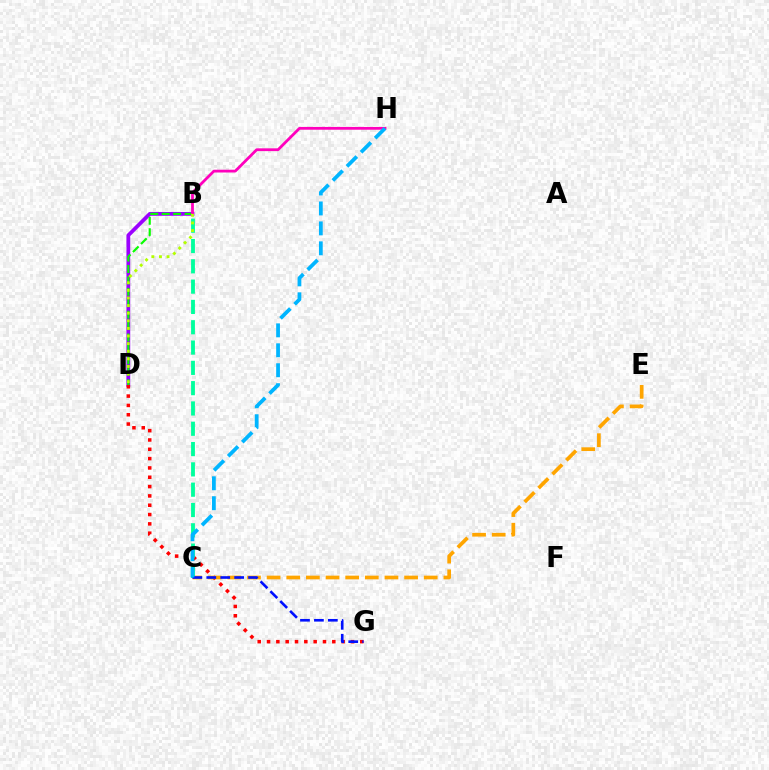{('B', 'D'): [{'color': '#9b00ff', 'line_style': 'solid', 'thickness': 2.71}, {'color': '#08ff00', 'line_style': 'dashed', 'thickness': 1.55}, {'color': '#b3ff00', 'line_style': 'dotted', 'thickness': 2.07}], ('D', 'G'): [{'color': '#ff0000', 'line_style': 'dotted', 'thickness': 2.53}], ('B', 'H'): [{'color': '#ff00bd', 'line_style': 'solid', 'thickness': 2.0}], ('C', 'E'): [{'color': '#ffa500', 'line_style': 'dashed', 'thickness': 2.67}], ('B', 'C'): [{'color': '#00ff9d', 'line_style': 'dashed', 'thickness': 2.76}], ('C', 'G'): [{'color': '#0010ff', 'line_style': 'dashed', 'thickness': 1.89}], ('C', 'H'): [{'color': '#00b5ff', 'line_style': 'dashed', 'thickness': 2.71}]}